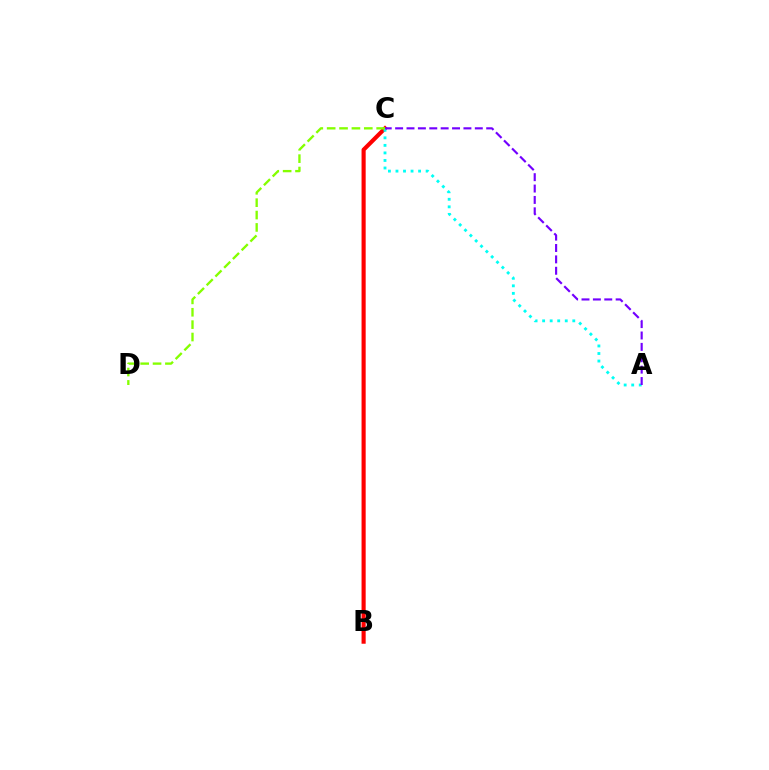{('B', 'C'): [{'color': '#ff0000', 'line_style': 'solid', 'thickness': 2.97}], ('A', 'C'): [{'color': '#00fff6', 'line_style': 'dotted', 'thickness': 2.05}, {'color': '#7200ff', 'line_style': 'dashed', 'thickness': 1.55}], ('C', 'D'): [{'color': '#84ff00', 'line_style': 'dashed', 'thickness': 1.68}]}